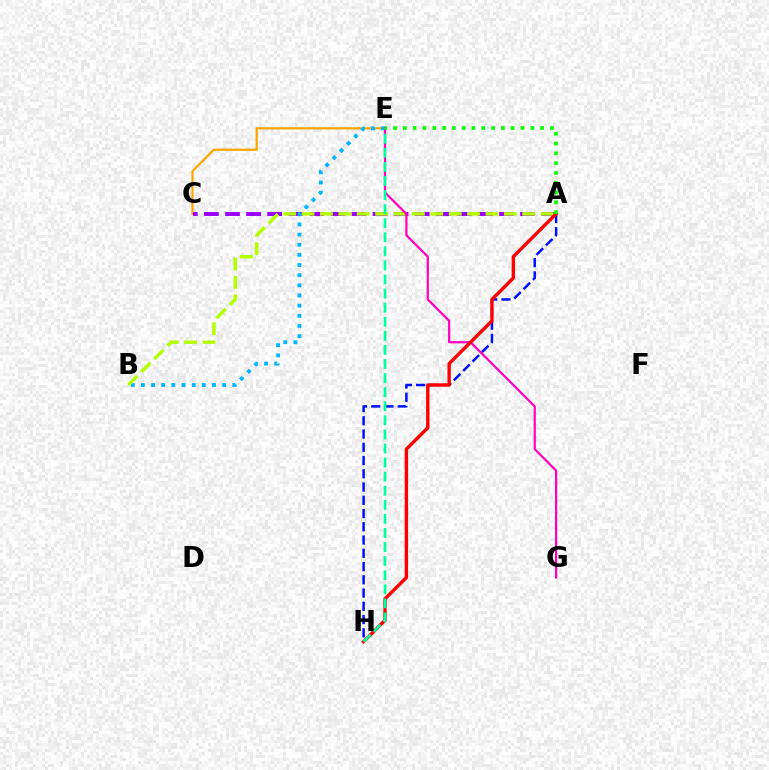{('C', 'E'): [{'color': '#ffa500', 'line_style': 'solid', 'thickness': 1.61}], ('A', 'C'): [{'color': '#9b00ff', 'line_style': 'dashed', 'thickness': 2.86}], ('A', 'H'): [{'color': '#0010ff', 'line_style': 'dashed', 'thickness': 1.8}, {'color': '#ff0000', 'line_style': 'solid', 'thickness': 2.44}], ('B', 'E'): [{'color': '#00b5ff', 'line_style': 'dotted', 'thickness': 2.76}], ('A', 'B'): [{'color': '#b3ff00', 'line_style': 'dashed', 'thickness': 2.5}], ('E', 'G'): [{'color': '#ff00bd', 'line_style': 'solid', 'thickness': 1.59}], ('E', 'H'): [{'color': '#00ff9d', 'line_style': 'dashed', 'thickness': 1.91}], ('A', 'E'): [{'color': '#08ff00', 'line_style': 'dotted', 'thickness': 2.66}]}